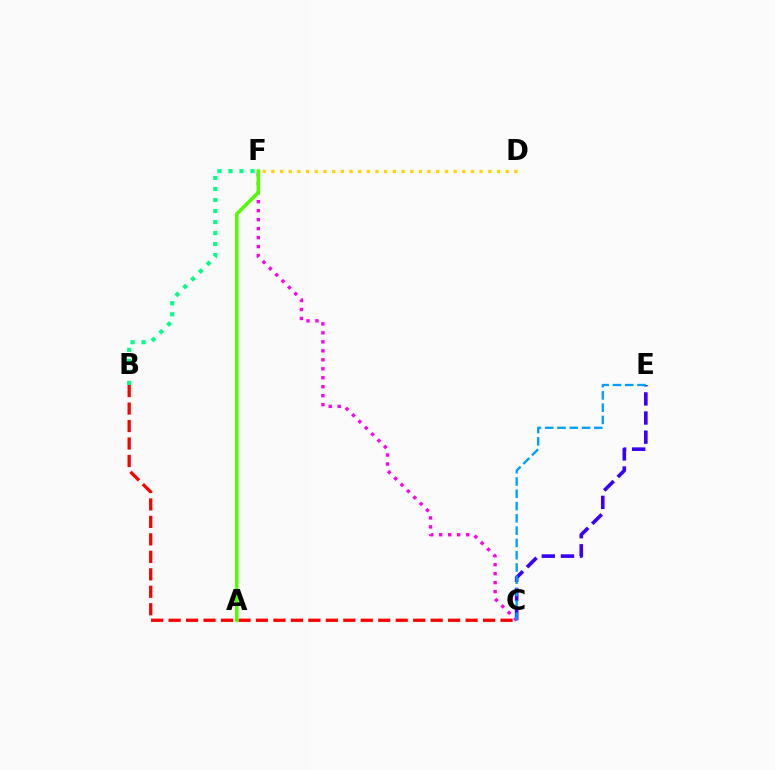{('C', 'E'): [{'color': '#3700ff', 'line_style': 'dashed', 'thickness': 2.6}, {'color': '#009eff', 'line_style': 'dashed', 'thickness': 1.67}], ('C', 'F'): [{'color': '#ff00ed', 'line_style': 'dotted', 'thickness': 2.44}], ('D', 'F'): [{'color': '#ffd500', 'line_style': 'dotted', 'thickness': 2.36}], ('B', 'C'): [{'color': '#ff0000', 'line_style': 'dashed', 'thickness': 2.37}], ('B', 'F'): [{'color': '#00ff86', 'line_style': 'dotted', 'thickness': 2.99}], ('A', 'F'): [{'color': '#4fff00', 'line_style': 'solid', 'thickness': 2.54}]}